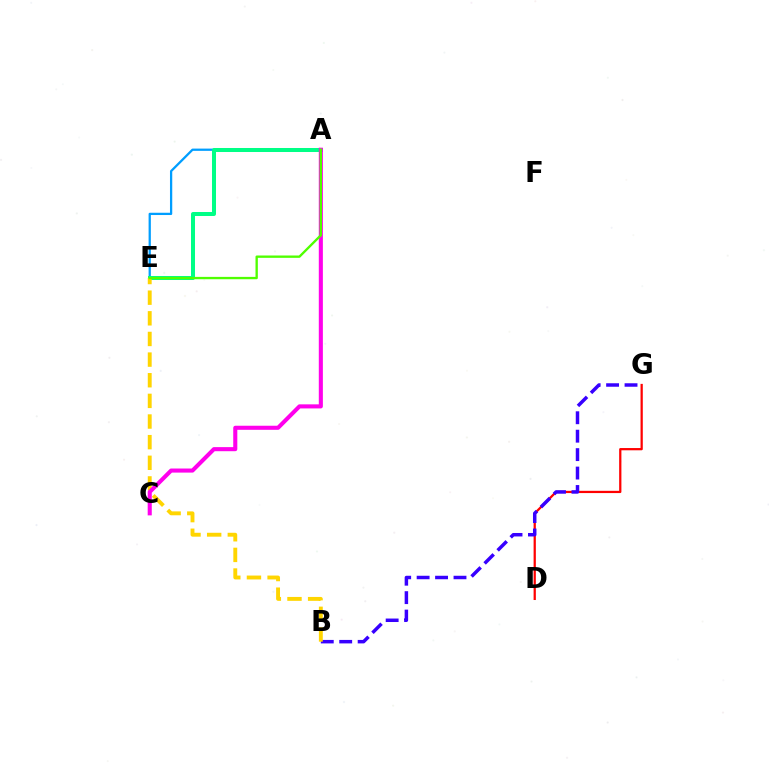{('D', 'G'): [{'color': '#ff0000', 'line_style': 'solid', 'thickness': 1.62}], ('B', 'G'): [{'color': '#3700ff', 'line_style': 'dashed', 'thickness': 2.5}], ('A', 'E'): [{'color': '#009eff', 'line_style': 'solid', 'thickness': 1.63}, {'color': '#00ff86', 'line_style': 'solid', 'thickness': 2.89}, {'color': '#4fff00', 'line_style': 'solid', 'thickness': 1.69}], ('B', 'E'): [{'color': '#ffd500', 'line_style': 'dashed', 'thickness': 2.8}], ('A', 'C'): [{'color': '#ff00ed', 'line_style': 'solid', 'thickness': 2.94}]}